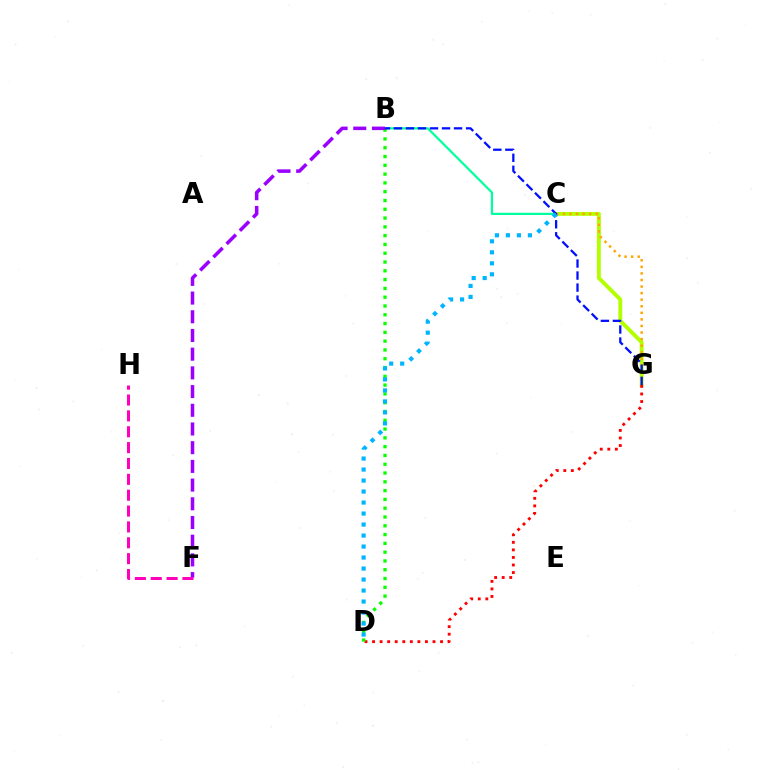{('C', 'G'): [{'color': '#b3ff00', 'line_style': 'solid', 'thickness': 2.8}, {'color': '#ffa500', 'line_style': 'dotted', 'thickness': 1.78}], ('D', 'G'): [{'color': '#ff0000', 'line_style': 'dotted', 'thickness': 2.05}], ('B', 'C'): [{'color': '#00ff9d', 'line_style': 'solid', 'thickness': 1.6}], ('B', 'D'): [{'color': '#08ff00', 'line_style': 'dotted', 'thickness': 2.39}], ('B', 'F'): [{'color': '#9b00ff', 'line_style': 'dashed', 'thickness': 2.54}], ('F', 'H'): [{'color': '#ff00bd', 'line_style': 'dashed', 'thickness': 2.15}], ('B', 'G'): [{'color': '#0010ff', 'line_style': 'dashed', 'thickness': 1.63}], ('C', 'D'): [{'color': '#00b5ff', 'line_style': 'dotted', 'thickness': 2.99}]}